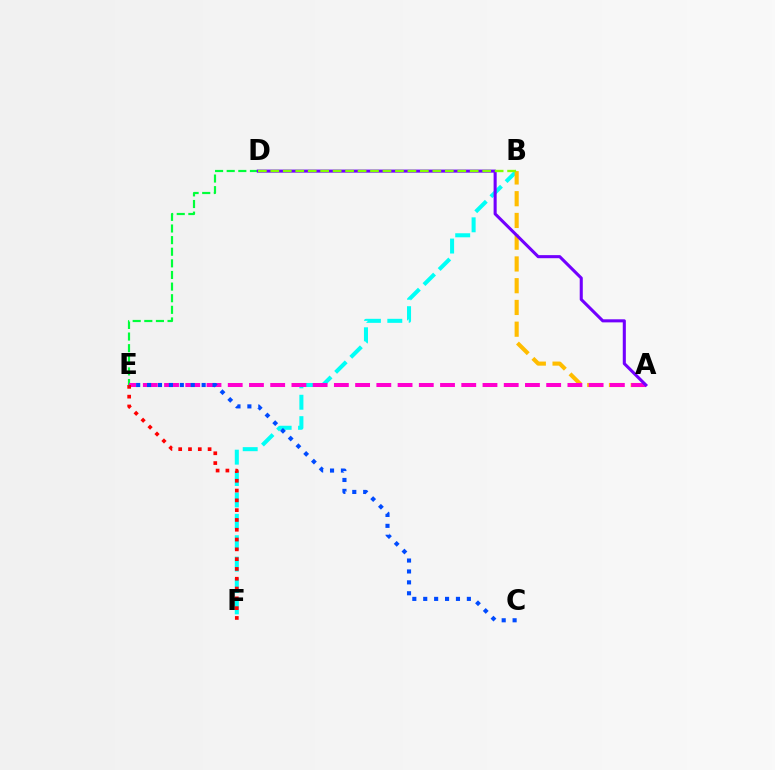{('B', 'F'): [{'color': '#00fff6', 'line_style': 'dashed', 'thickness': 2.91}], ('A', 'B'): [{'color': '#ffbd00', 'line_style': 'dashed', 'thickness': 2.95}], ('D', 'E'): [{'color': '#00ff39', 'line_style': 'dashed', 'thickness': 1.58}], ('A', 'E'): [{'color': '#ff00cf', 'line_style': 'dashed', 'thickness': 2.88}], ('E', 'F'): [{'color': '#ff0000', 'line_style': 'dotted', 'thickness': 2.66}], ('A', 'D'): [{'color': '#7200ff', 'line_style': 'solid', 'thickness': 2.21}], ('C', 'E'): [{'color': '#004bff', 'line_style': 'dotted', 'thickness': 2.96}], ('B', 'D'): [{'color': '#84ff00', 'line_style': 'dashed', 'thickness': 1.69}]}